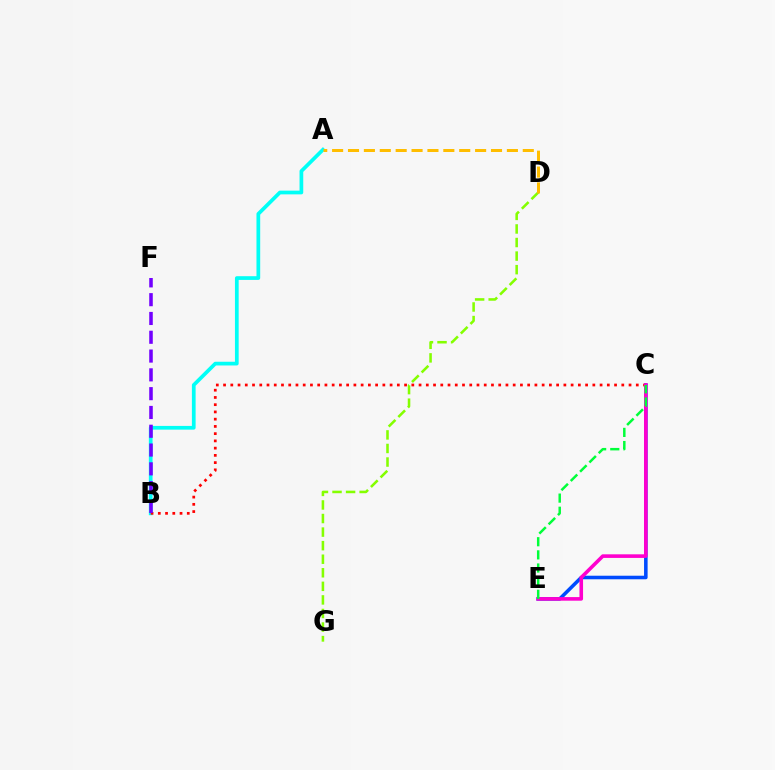{('A', 'B'): [{'color': '#00fff6', 'line_style': 'solid', 'thickness': 2.68}], ('B', 'C'): [{'color': '#ff0000', 'line_style': 'dotted', 'thickness': 1.97}], ('C', 'E'): [{'color': '#004bff', 'line_style': 'solid', 'thickness': 2.57}, {'color': '#ff00cf', 'line_style': 'solid', 'thickness': 2.59}, {'color': '#00ff39', 'line_style': 'dashed', 'thickness': 1.79}], ('D', 'G'): [{'color': '#84ff00', 'line_style': 'dashed', 'thickness': 1.84}], ('A', 'D'): [{'color': '#ffbd00', 'line_style': 'dashed', 'thickness': 2.16}], ('B', 'F'): [{'color': '#7200ff', 'line_style': 'dashed', 'thickness': 2.55}]}